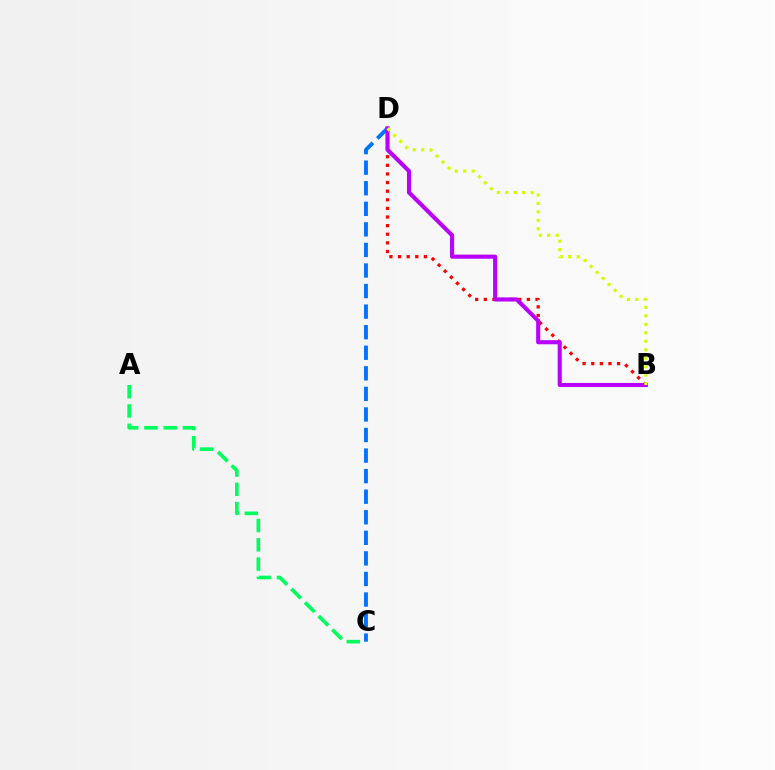{('C', 'D'): [{'color': '#0074ff', 'line_style': 'dashed', 'thickness': 2.79}], ('B', 'D'): [{'color': '#ff0000', 'line_style': 'dotted', 'thickness': 2.34}, {'color': '#b900ff', 'line_style': 'solid', 'thickness': 2.95}, {'color': '#d1ff00', 'line_style': 'dotted', 'thickness': 2.3}], ('A', 'C'): [{'color': '#00ff5c', 'line_style': 'dashed', 'thickness': 2.62}]}